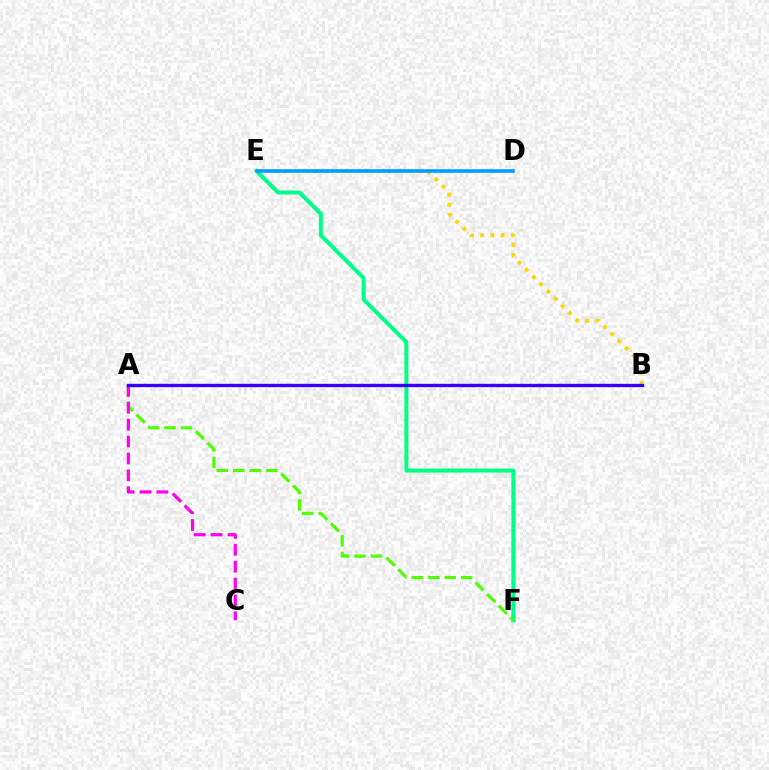{('E', 'F'): [{'color': '#00ff86', 'line_style': 'solid', 'thickness': 2.87}], ('A', 'B'): [{'color': '#ff0000', 'line_style': 'solid', 'thickness': 1.51}, {'color': '#3700ff', 'line_style': 'solid', 'thickness': 2.39}], ('A', 'F'): [{'color': '#4fff00', 'line_style': 'dashed', 'thickness': 2.24}], ('B', 'E'): [{'color': '#ffd500', 'line_style': 'dotted', 'thickness': 2.77}], ('D', 'E'): [{'color': '#009eff', 'line_style': 'solid', 'thickness': 2.61}], ('A', 'C'): [{'color': '#ff00ed', 'line_style': 'dashed', 'thickness': 2.29}]}